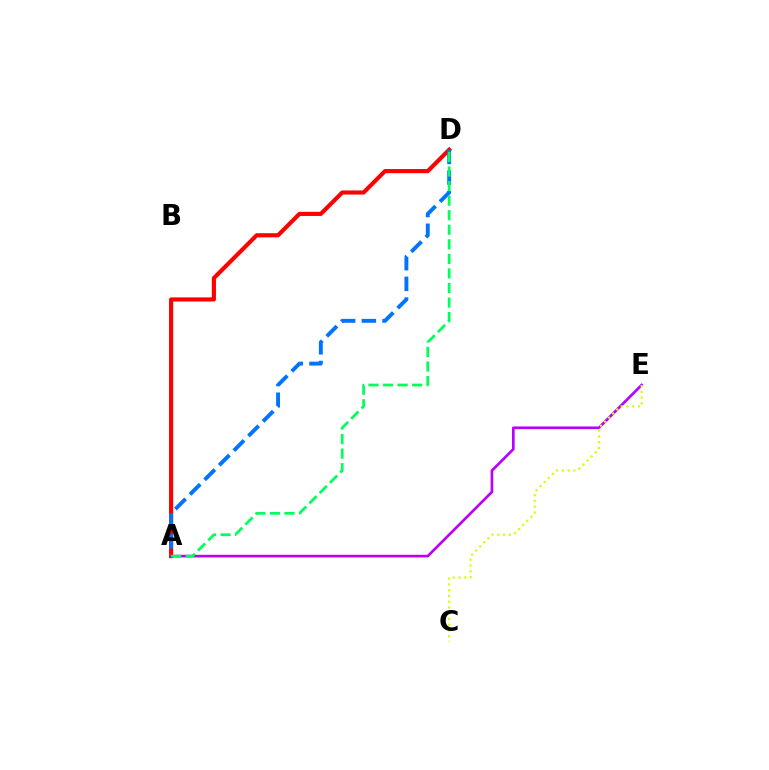{('A', 'D'): [{'color': '#ff0000', 'line_style': 'solid', 'thickness': 2.98}, {'color': '#0074ff', 'line_style': 'dashed', 'thickness': 2.81}, {'color': '#00ff5c', 'line_style': 'dashed', 'thickness': 1.98}], ('A', 'E'): [{'color': '#b900ff', 'line_style': 'solid', 'thickness': 1.92}], ('C', 'E'): [{'color': '#d1ff00', 'line_style': 'dotted', 'thickness': 1.56}]}